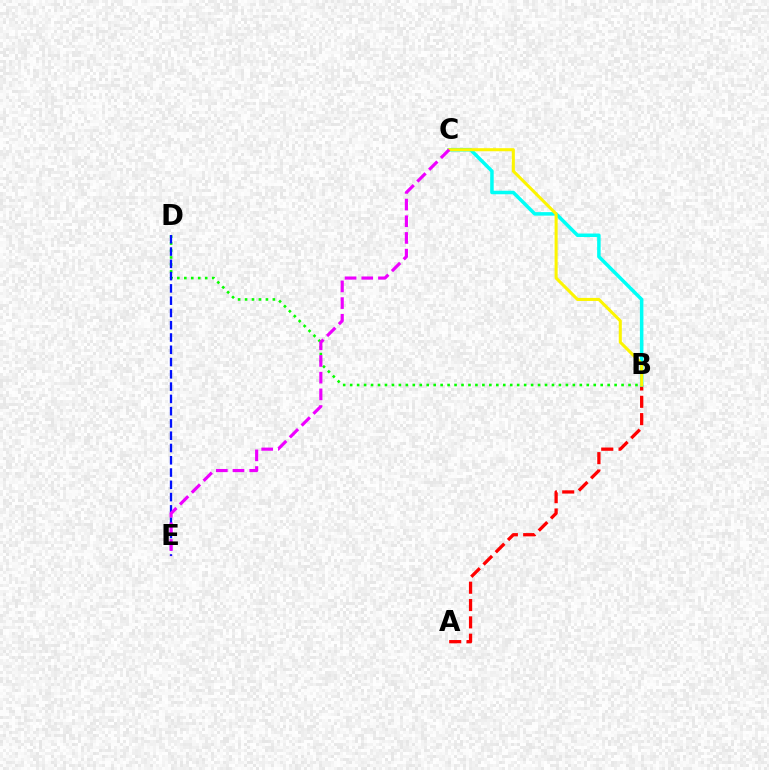{('A', 'B'): [{'color': '#ff0000', 'line_style': 'dashed', 'thickness': 2.35}], ('B', 'D'): [{'color': '#08ff00', 'line_style': 'dotted', 'thickness': 1.89}], ('B', 'C'): [{'color': '#00fff6', 'line_style': 'solid', 'thickness': 2.53}, {'color': '#fcf500', 'line_style': 'solid', 'thickness': 2.2}], ('D', 'E'): [{'color': '#0010ff', 'line_style': 'dashed', 'thickness': 1.67}], ('C', 'E'): [{'color': '#ee00ff', 'line_style': 'dashed', 'thickness': 2.27}]}